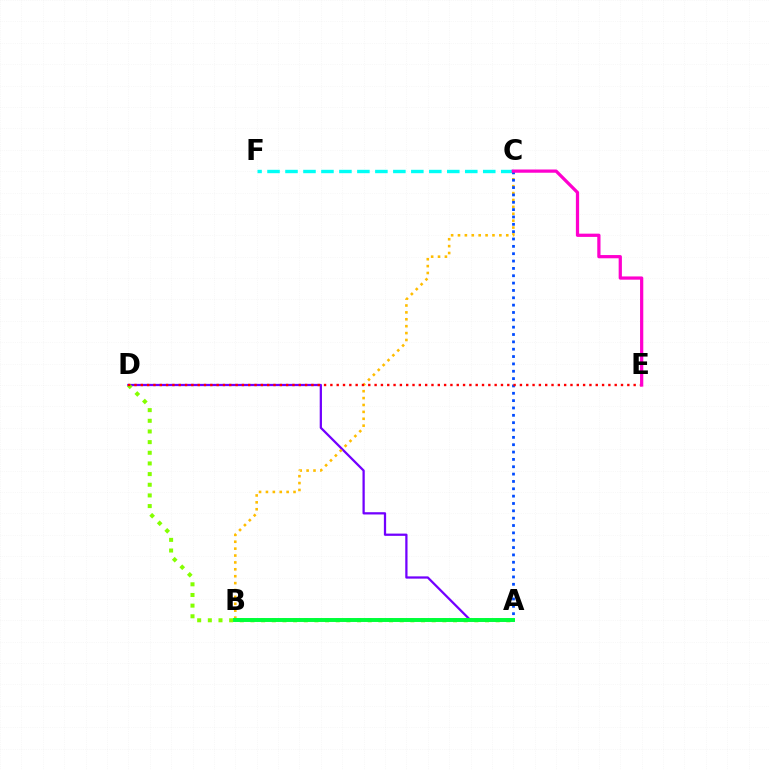{('A', 'D'): [{'color': '#7200ff', 'line_style': 'solid', 'thickness': 1.63}, {'color': '#84ff00', 'line_style': 'dotted', 'thickness': 2.9}], ('B', 'C'): [{'color': '#ffbd00', 'line_style': 'dotted', 'thickness': 1.87}], ('C', 'F'): [{'color': '#00fff6', 'line_style': 'dashed', 'thickness': 2.44}], ('A', 'C'): [{'color': '#004bff', 'line_style': 'dotted', 'thickness': 2.0}], ('A', 'B'): [{'color': '#00ff39', 'line_style': 'solid', 'thickness': 2.84}], ('D', 'E'): [{'color': '#ff0000', 'line_style': 'dotted', 'thickness': 1.72}], ('C', 'E'): [{'color': '#ff00cf', 'line_style': 'solid', 'thickness': 2.33}]}